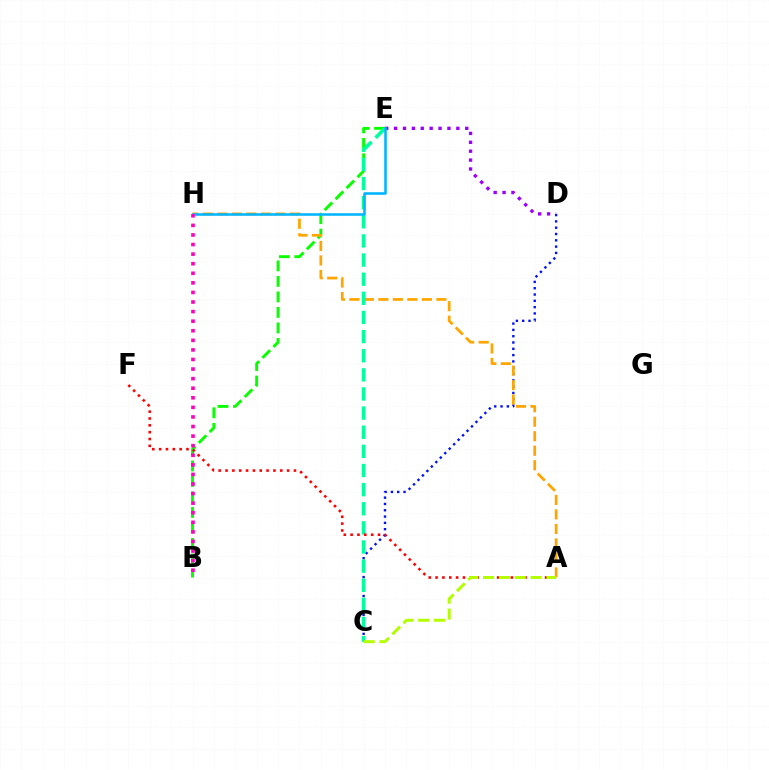{('C', 'D'): [{'color': '#0010ff', 'line_style': 'dotted', 'thickness': 1.71}], ('B', 'E'): [{'color': '#08ff00', 'line_style': 'dashed', 'thickness': 2.11}], ('A', 'H'): [{'color': '#ffa500', 'line_style': 'dashed', 'thickness': 1.97}], ('D', 'E'): [{'color': '#9b00ff', 'line_style': 'dotted', 'thickness': 2.42}], ('C', 'E'): [{'color': '#00ff9d', 'line_style': 'dashed', 'thickness': 2.6}], ('E', 'H'): [{'color': '#00b5ff', 'line_style': 'solid', 'thickness': 1.84}], ('B', 'H'): [{'color': '#ff00bd', 'line_style': 'dotted', 'thickness': 2.6}], ('A', 'F'): [{'color': '#ff0000', 'line_style': 'dotted', 'thickness': 1.86}], ('A', 'C'): [{'color': '#b3ff00', 'line_style': 'dashed', 'thickness': 2.15}]}